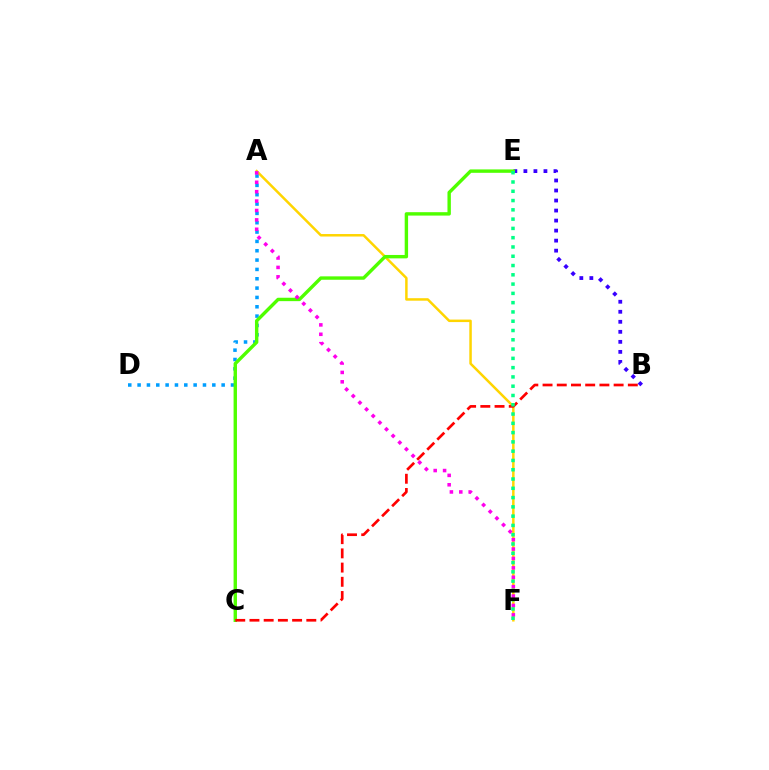{('B', 'E'): [{'color': '#3700ff', 'line_style': 'dotted', 'thickness': 2.72}], ('A', 'F'): [{'color': '#ffd500', 'line_style': 'solid', 'thickness': 1.79}, {'color': '#ff00ed', 'line_style': 'dotted', 'thickness': 2.55}], ('A', 'D'): [{'color': '#009eff', 'line_style': 'dotted', 'thickness': 2.54}], ('C', 'E'): [{'color': '#4fff00', 'line_style': 'solid', 'thickness': 2.45}], ('B', 'C'): [{'color': '#ff0000', 'line_style': 'dashed', 'thickness': 1.93}], ('E', 'F'): [{'color': '#00ff86', 'line_style': 'dotted', 'thickness': 2.52}]}